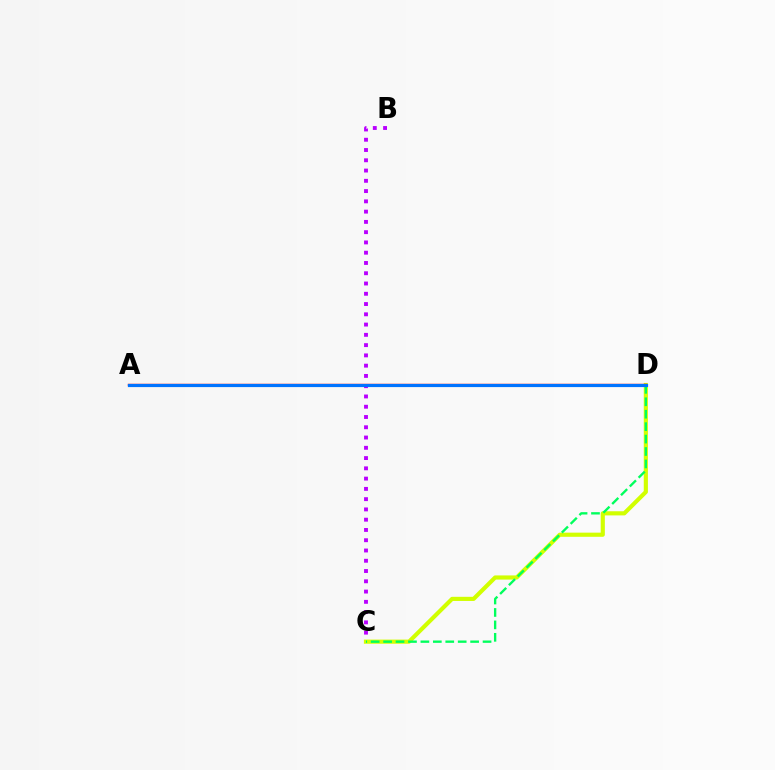{('B', 'C'): [{'color': '#b900ff', 'line_style': 'dotted', 'thickness': 2.79}], ('C', 'D'): [{'color': '#d1ff00', 'line_style': 'solid', 'thickness': 2.99}, {'color': '#00ff5c', 'line_style': 'dashed', 'thickness': 1.69}], ('A', 'D'): [{'color': '#ff0000', 'line_style': 'solid', 'thickness': 1.71}, {'color': '#0074ff', 'line_style': 'solid', 'thickness': 2.29}]}